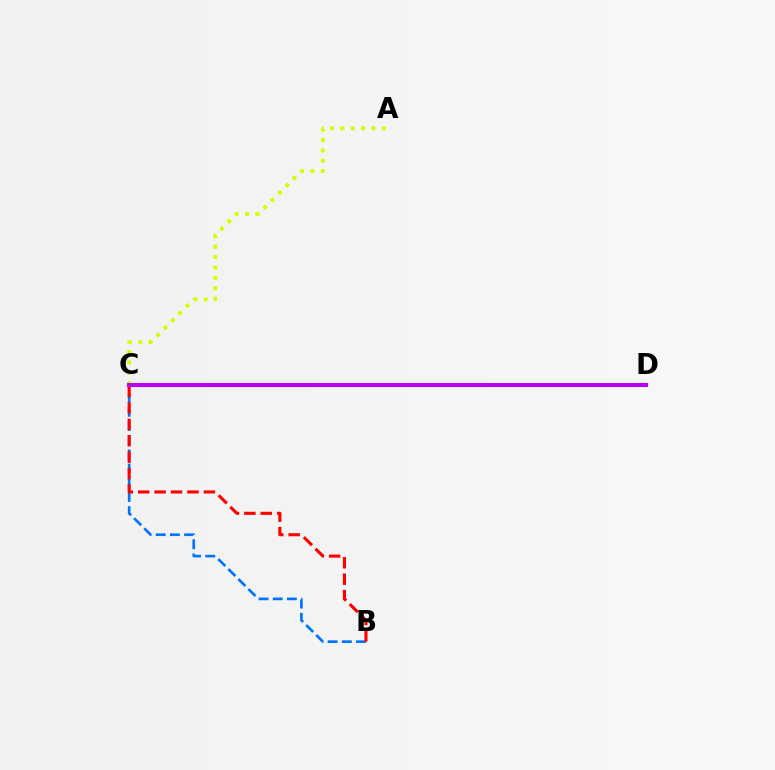{('C', 'D'): [{'color': '#00ff5c', 'line_style': 'dotted', 'thickness': 2.74}, {'color': '#b900ff', 'line_style': 'solid', 'thickness': 2.93}], ('B', 'C'): [{'color': '#0074ff', 'line_style': 'dashed', 'thickness': 1.93}, {'color': '#ff0000', 'line_style': 'dashed', 'thickness': 2.23}], ('A', 'C'): [{'color': '#d1ff00', 'line_style': 'dotted', 'thickness': 2.82}]}